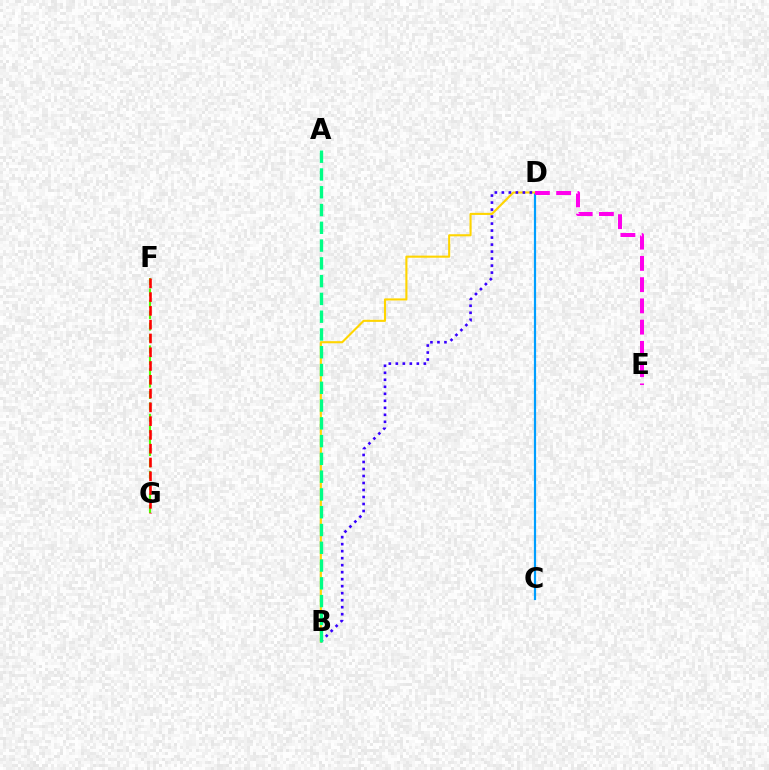{('C', 'D'): [{'color': '#009eff', 'line_style': 'solid', 'thickness': 1.58}], ('B', 'D'): [{'color': '#ffd500', 'line_style': 'solid', 'thickness': 1.51}, {'color': '#3700ff', 'line_style': 'dotted', 'thickness': 1.9}], ('F', 'G'): [{'color': '#4fff00', 'line_style': 'dashed', 'thickness': 1.55}, {'color': '#ff0000', 'line_style': 'dashed', 'thickness': 1.87}], ('A', 'B'): [{'color': '#00ff86', 'line_style': 'dashed', 'thickness': 2.41}], ('D', 'E'): [{'color': '#ff00ed', 'line_style': 'dashed', 'thickness': 2.89}]}